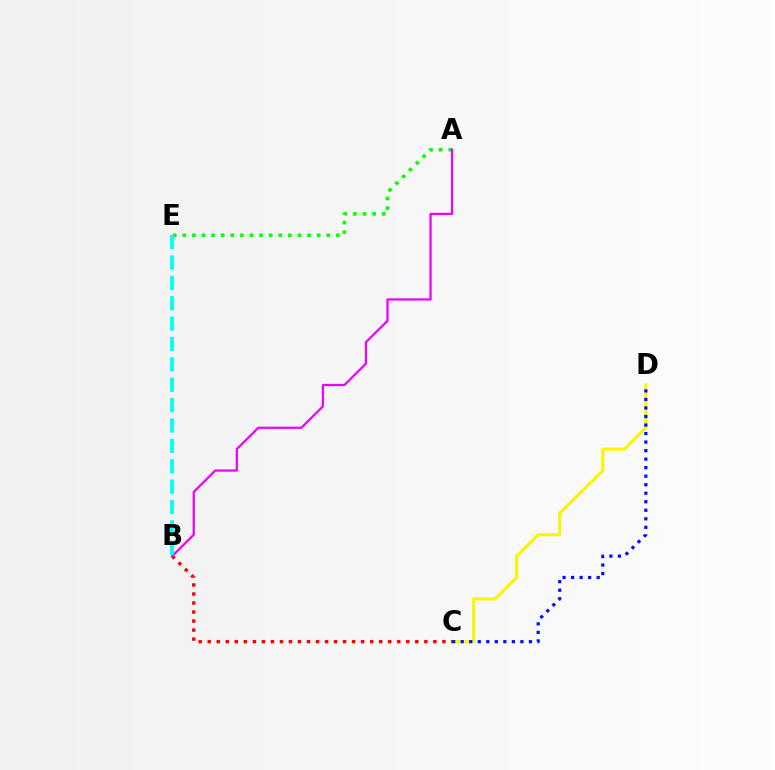{('C', 'D'): [{'color': '#fcf500', 'line_style': 'solid', 'thickness': 2.22}, {'color': '#0010ff', 'line_style': 'dotted', 'thickness': 2.32}], ('B', 'C'): [{'color': '#ff0000', 'line_style': 'dotted', 'thickness': 2.45}], ('A', 'E'): [{'color': '#08ff00', 'line_style': 'dotted', 'thickness': 2.61}], ('A', 'B'): [{'color': '#ee00ff', 'line_style': 'solid', 'thickness': 1.61}], ('B', 'E'): [{'color': '#00fff6', 'line_style': 'dashed', 'thickness': 2.77}]}